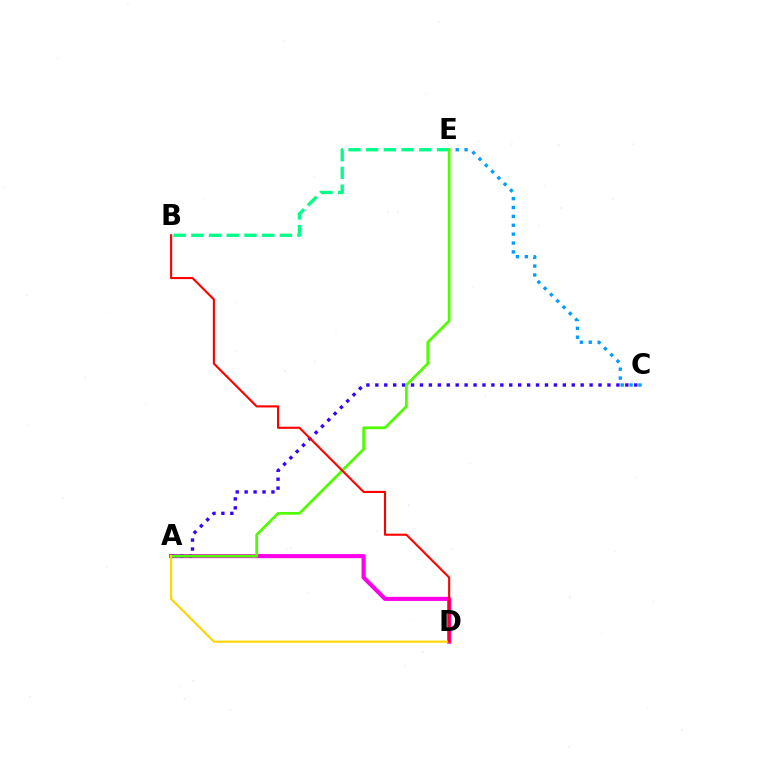{('A', 'D'): [{'color': '#ff00ed', 'line_style': 'solid', 'thickness': 2.97}, {'color': '#ffd500', 'line_style': 'solid', 'thickness': 1.51}], ('A', 'C'): [{'color': '#3700ff', 'line_style': 'dotted', 'thickness': 2.43}], ('B', 'E'): [{'color': '#00ff86', 'line_style': 'dashed', 'thickness': 2.41}], ('C', 'E'): [{'color': '#009eff', 'line_style': 'dotted', 'thickness': 2.41}], ('A', 'E'): [{'color': '#4fff00', 'line_style': 'solid', 'thickness': 1.97}], ('B', 'D'): [{'color': '#ff0000', 'line_style': 'solid', 'thickness': 1.52}]}